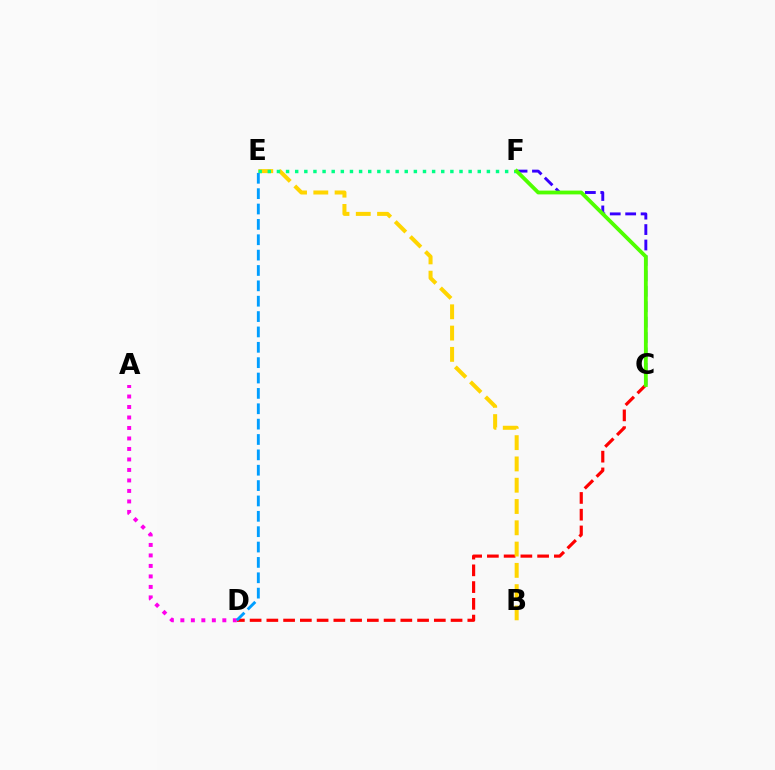{('C', 'D'): [{'color': '#ff0000', 'line_style': 'dashed', 'thickness': 2.27}], ('B', 'E'): [{'color': '#ffd500', 'line_style': 'dashed', 'thickness': 2.89}], ('A', 'D'): [{'color': '#ff00ed', 'line_style': 'dotted', 'thickness': 2.85}], ('C', 'F'): [{'color': '#3700ff', 'line_style': 'dashed', 'thickness': 2.1}, {'color': '#4fff00', 'line_style': 'solid', 'thickness': 2.74}], ('E', 'F'): [{'color': '#00ff86', 'line_style': 'dotted', 'thickness': 2.48}], ('D', 'E'): [{'color': '#009eff', 'line_style': 'dashed', 'thickness': 2.09}]}